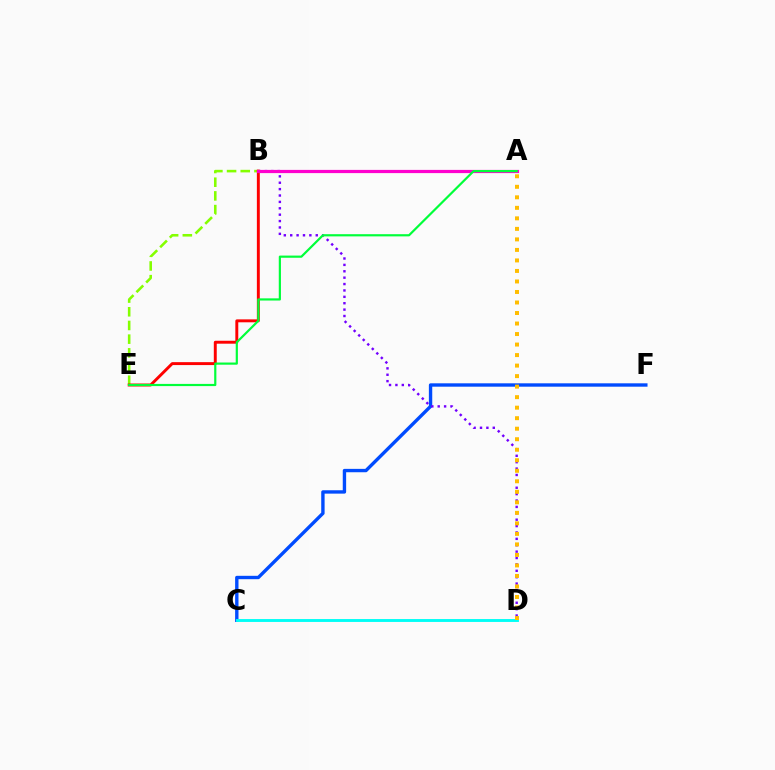{('B', 'E'): [{'color': '#84ff00', 'line_style': 'dashed', 'thickness': 1.86}, {'color': '#ff0000', 'line_style': 'solid', 'thickness': 2.11}], ('C', 'F'): [{'color': '#004bff', 'line_style': 'solid', 'thickness': 2.43}], ('B', 'D'): [{'color': '#7200ff', 'line_style': 'dotted', 'thickness': 1.74}], ('C', 'D'): [{'color': '#00fff6', 'line_style': 'solid', 'thickness': 2.08}], ('A', 'B'): [{'color': '#ff00cf', 'line_style': 'solid', 'thickness': 2.31}], ('A', 'D'): [{'color': '#ffbd00', 'line_style': 'dotted', 'thickness': 2.86}], ('A', 'E'): [{'color': '#00ff39', 'line_style': 'solid', 'thickness': 1.58}]}